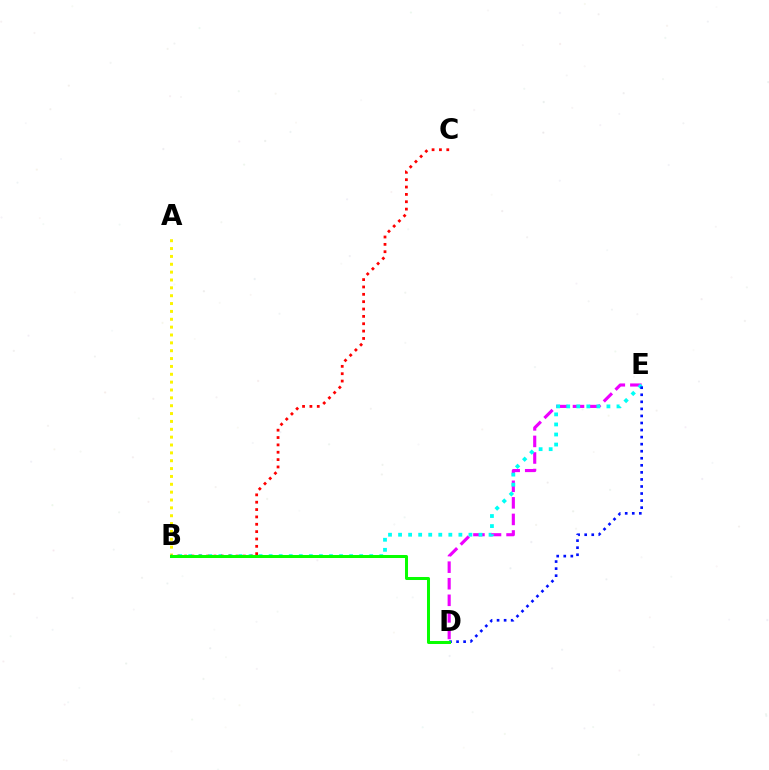{('A', 'B'): [{'color': '#fcf500', 'line_style': 'dotted', 'thickness': 2.13}], ('D', 'E'): [{'color': '#ee00ff', 'line_style': 'dashed', 'thickness': 2.25}, {'color': '#0010ff', 'line_style': 'dotted', 'thickness': 1.92}], ('B', 'E'): [{'color': '#00fff6', 'line_style': 'dotted', 'thickness': 2.73}], ('B', 'C'): [{'color': '#ff0000', 'line_style': 'dotted', 'thickness': 2.0}], ('B', 'D'): [{'color': '#08ff00', 'line_style': 'solid', 'thickness': 2.17}]}